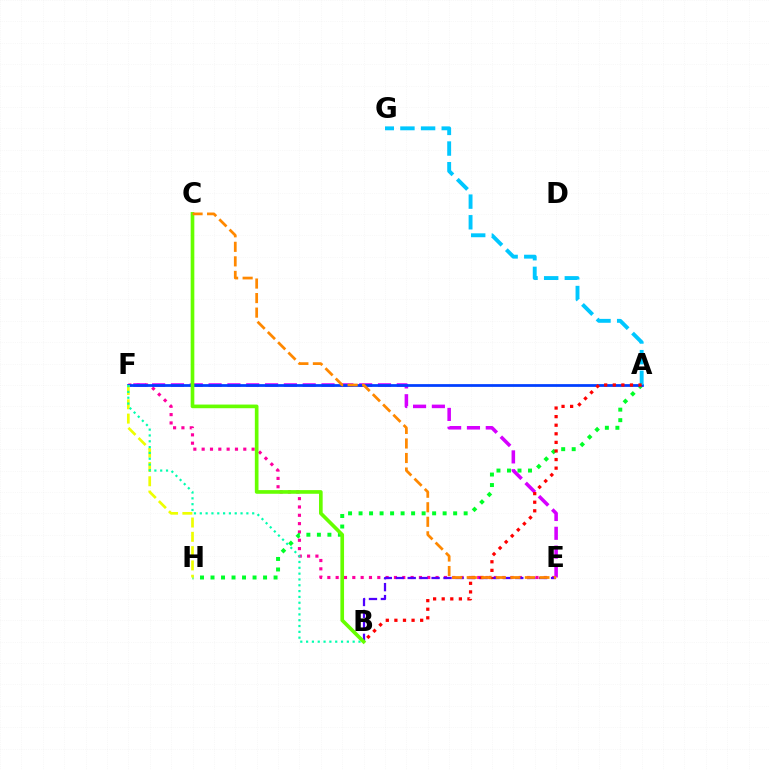{('E', 'F'): [{'color': '#ff00a0', 'line_style': 'dotted', 'thickness': 2.26}, {'color': '#d600ff', 'line_style': 'dashed', 'thickness': 2.56}], ('B', 'E'): [{'color': '#4f00ff', 'line_style': 'dashed', 'thickness': 1.62}], ('A', 'H'): [{'color': '#00ff27', 'line_style': 'dotted', 'thickness': 2.86}], ('A', 'F'): [{'color': '#003fff', 'line_style': 'solid', 'thickness': 1.98}], ('F', 'H'): [{'color': '#eeff00', 'line_style': 'dashed', 'thickness': 1.94}], ('A', 'G'): [{'color': '#00c7ff', 'line_style': 'dashed', 'thickness': 2.8}], ('A', 'B'): [{'color': '#ff0000', 'line_style': 'dotted', 'thickness': 2.33}], ('B', 'F'): [{'color': '#00ffaf', 'line_style': 'dotted', 'thickness': 1.58}], ('B', 'C'): [{'color': '#66ff00', 'line_style': 'solid', 'thickness': 2.63}], ('C', 'E'): [{'color': '#ff8800', 'line_style': 'dashed', 'thickness': 1.97}]}